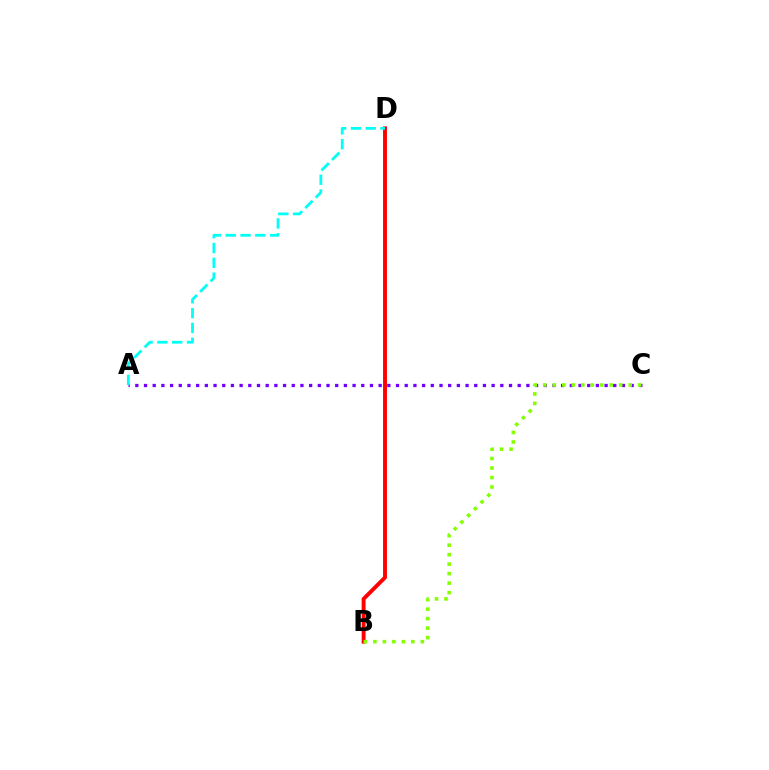{('B', 'D'): [{'color': '#ff0000', 'line_style': 'solid', 'thickness': 2.81}], ('A', 'C'): [{'color': '#7200ff', 'line_style': 'dotted', 'thickness': 2.36}], ('B', 'C'): [{'color': '#84ff00', 'line_style': 'dotted', 'thickness': 2.58}], ('A', 'D'): [{'color': '#00fff6', 'line_style': 'dashed', 'thickness': 2.01}]}